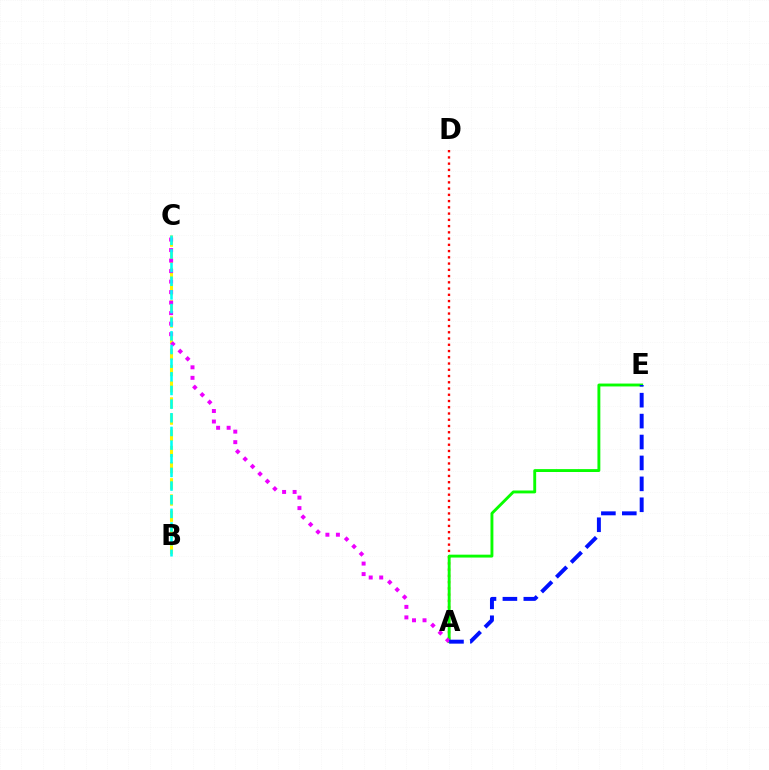{('B', 'C'): [{'color': '#fcf500', 'line_style': 'dashed', 'thickness': 2.2}, {'color': '#00fff6', 'line_style': 'dashed', 'thickness': 1.86}], ('A', 'D'): [{'color': '#ff0000', 'line_style': 'dotted', 'thickness': 1.7}], ('A', 'E'): [{'color': '#08ff00', 'line_style': 'solid', 'thickness': 2.08}, {'color': '#0010ff', 'line_style': 'dashed', 'thickness': 2.84}], ('A', 'C'): [{'color': '#ee00ff', 'line_style': 'dotted', 'thickness': 2.85}]}